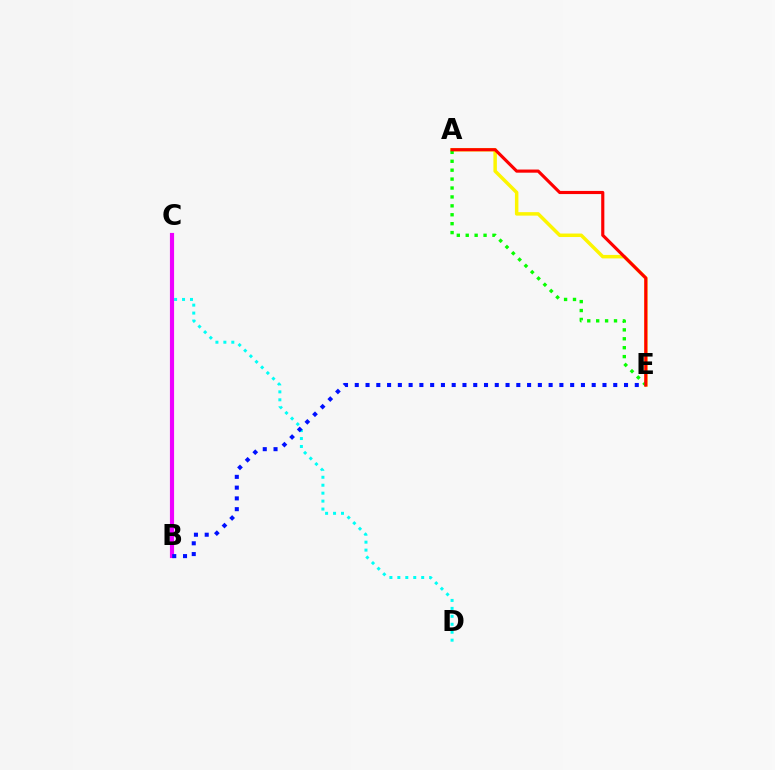{('C', 'D'): [{'color': '#00fff6', 'line_style': 'dotted', 'thickness': 2.16}], ('B', 'C'): [{'color': '#ee00ff', 'line_style': 'solid', 'thickness': 2.98}], ('A', 'E'): [{'color': '#fcf500', 'line_style': 'solid', 'thickness': 2.51}, {'color': '#08ff00', 'line_style': 'dotted', 'thickness': 2.42}, {'color': '#ff0000', 'line_style': 'solid', 'thickness': 2.26}], ('B', 'E'): [{'color': '#0010ff', 'line_style': 'dotted', 'thickness': 2.93}]}